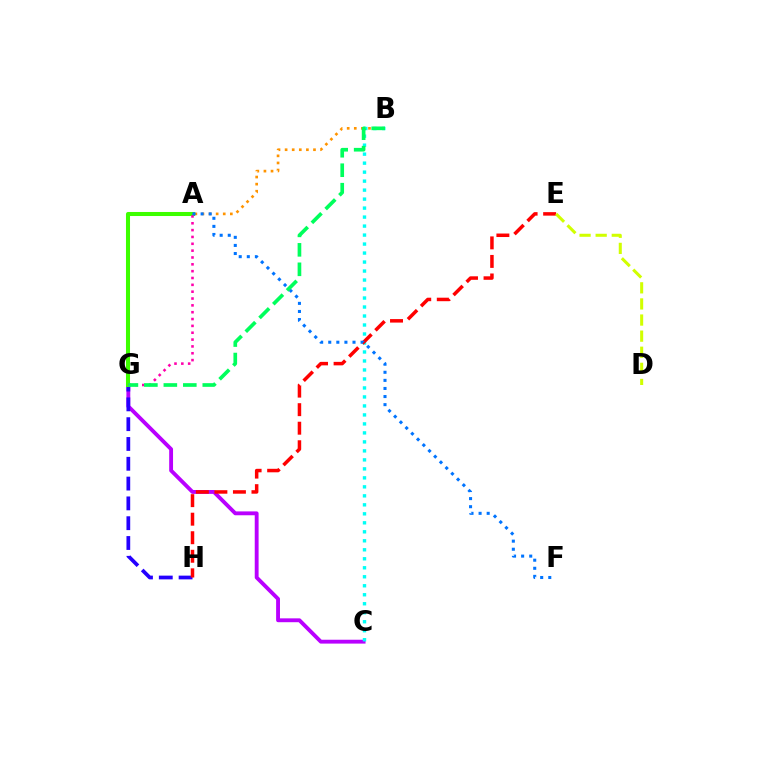{('A', 'B'): [{'color': '#ff9400', 'line_style': 'dotted', 'thickness': 1.93}], ('C', 'G'): [{'color': '#b900ff', 'line_style': 'solid', 'thickness': 2.78}], ('B', 'C'): [{'color': '#00fff6', 'line_style': 'dotted', 'thickness': 2.44}], ('G', 'H'): [{'color': '#2500ff', 'line_style': 'dashed', 'thickness': 2.69}], ('A', 'G'): [{'color': '#3dff00', 'line_style': 'solid', 'thickness': 2.92}, {'color': '#ff00ac', 'line_style': 'dotted', 'thickness': 1.86}], ('E', 'H'): [{'color': '#ff0000', 'line_style': 'dashed', 'thickness': 2.52}], ('A', 'F'): [{'color': '#0074ff', 'line_style': 'dotted', 'thickness': 2.2}], ('D', 'E'): [{'color': '#d1ff00', 'line_style': 'dashed', 'thickness': 2.19}], ('B', 'G'): [{'color': '#00ff5c', 'line_style': 'dashed', 'thickness': 2.64}]}